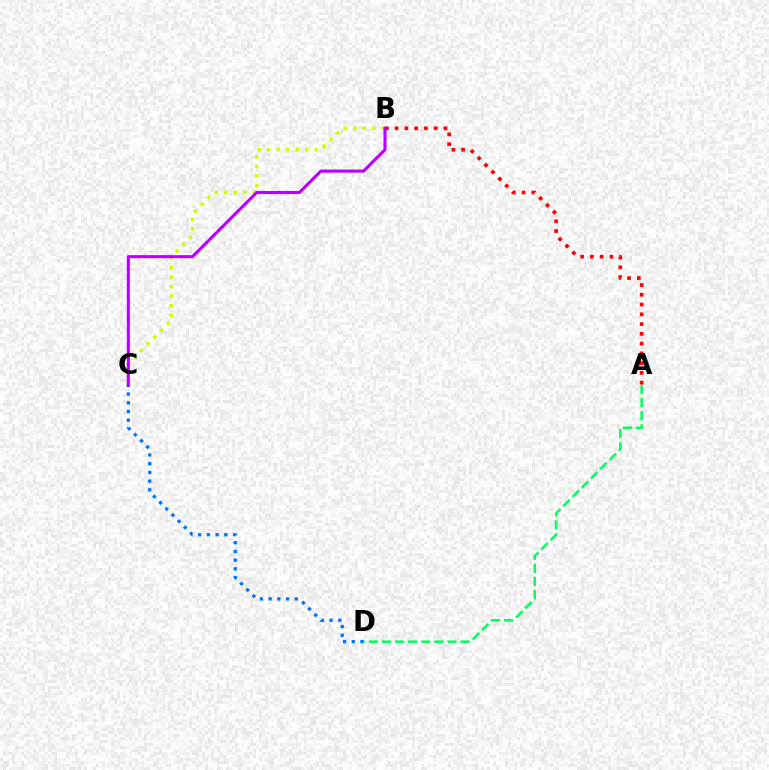{('A', 'D'): [{'color': '#00ff5c', 'line_style': 'dashed', 'thickness': 1.78}], ('A', 'B'): [{'color': '#ff0000', 'line_style': 'dotted', 'thickness': 2.65}], ('B', 'C'): [{'color': '#d1ff00', 'line_style': 'dotted', 'thickness': 2.59}, {'color': '#b900ff', 'line_style': 'solid', 'thickness': 2.22}], ('C', 'D'): [{'color': '#0074ff', 'line_style': 'dotted', 'thickness': 2.37}]}